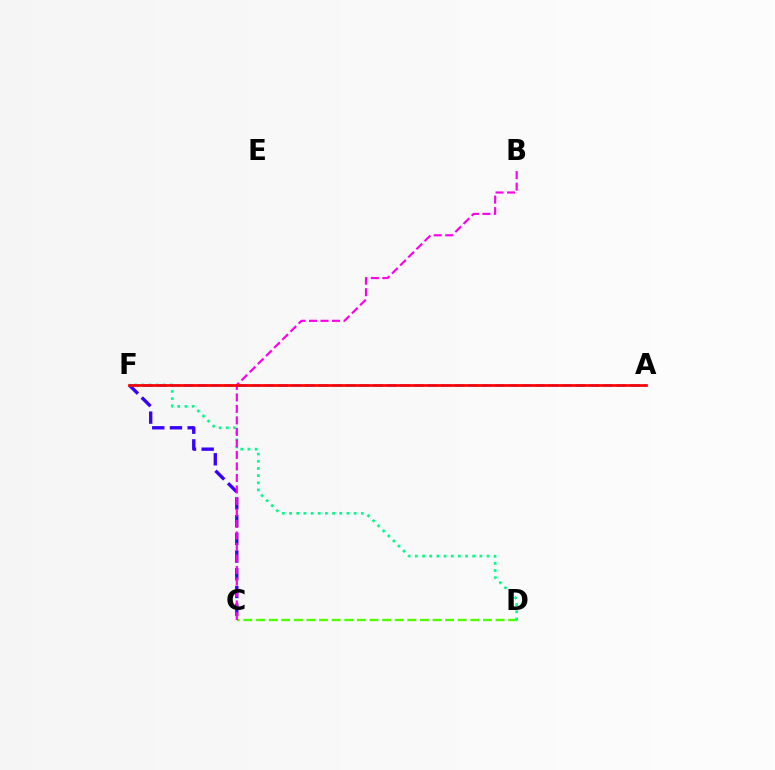{('C', 'F'): [{'color': '#3700ff', 'line_style': 'dashed', 'thickness': 2.41}], ('A', 'F'): [{'color': '#ffd500', 'line_style': 'dotted', 'thickness': 1.89}, {'color': '#009eff', 'line_style': 'dashed', 'thickness': 1.84}, {'color': '#ff0000', 'line_style': 'solid', 'thickness': 1.93}], ('C', 'D'): [{'color': '#4fff00', 'line_style': 'dashed', 'thickness': 1.71}], ('D', 'F'): [{'color': '#00ff86', 'line_style': 'dotted', 'thickness': 1.95}], ('B', 'C'): [{'color': '#ff00ed', 'line_style': 'dashed', 'thickness': 1.56}]}